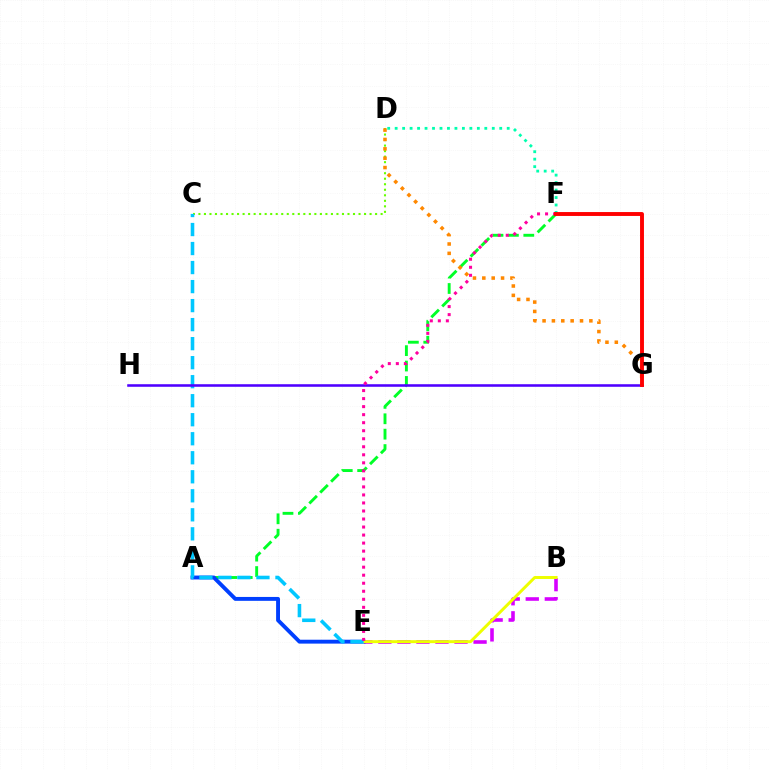{('A', 'F'): [{'color': '#00ff27', 'line_style': 'dashed', 'thickness': 2.09}], ('B', 'E'): [{'color': '#d600ff', 'line_style': 'dashed', 'thickness': 2.59}, {'color': '#eeff00', 'line_style': 'solid', 'thickness': 2.13}], ('C', 'D'): [{'color': '#66ff00', 'line_style': 'dotted', 'thickness': 1.5}], ('A', 'E'): [{'color': '#003fff', 'line_style': 'solid', 'thickness': 2.8}], ('D', 'F'): [{'color': '#00ffaf', 'line_style': 'dotted', 'thickness': 2.03}], ('C', 'E'): [{'color': '#00c7ff', 'line_style': 'dashed', 'thickness': 2.58}], ('G', 'H'): [{'color': '#4f00ff', 'line_style': 'solid', 'thickness': 1.85}], ('D', 'G'): [{'color': '#ff8800', 'line_style': 'dotted', 'thickness': 2.54}], ('E', 'F'): [{'color': '#ff00a0', 'line_style': 'dotted', 'thickness': 2.18}], ('F', 'G'): [{'color': '#ff0000', 'line_style': 'solid', 'thickness': 2.81}]}